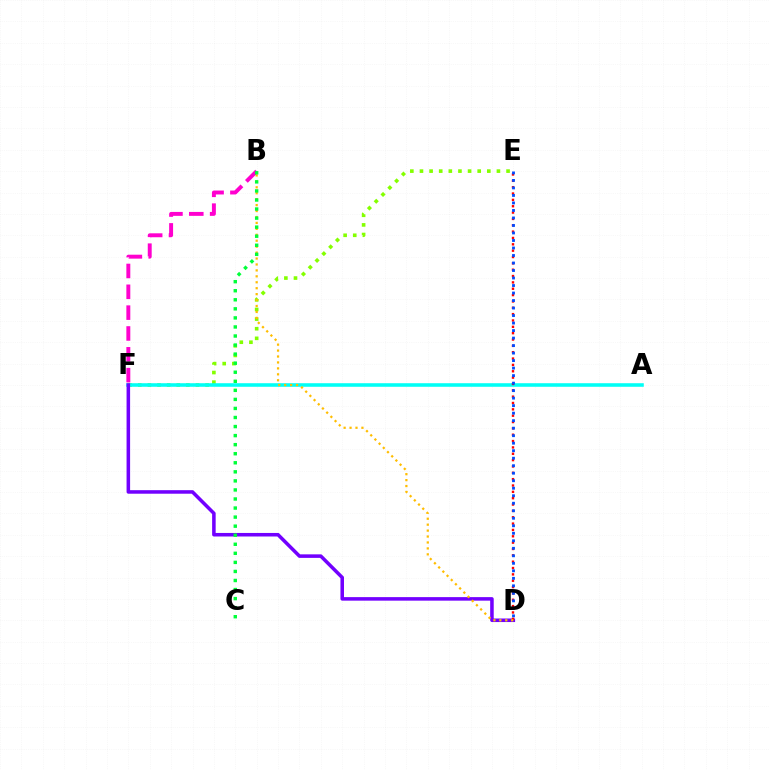{('E', 'F'): [{'color': '#84ff00', 'line_style': 'dotted', 'thickness': 2.61}], ('A', 'F'): [{'color': '#00fff6', 'line_style': 'solid', 'thickness': 2.57}], ('D', 'F'): [{'color': '#7200ff', 'line_style': 'solid', 'thickness': 2.55}], ('D', 'E'): [{'color': '#ff0000', 'line_style': 'dotted', 'thickness': 1.72}, {'color': '#004bff', 'line_style': 'dotted', 'thickness': 2.04}], ('B', 'D'): [{'color': '#ffbd00', 'line_style': 'dotted', 'thickness': 1.61}], ('B', 'F'): [{'color': '#ff00cf', 'line_style': 'dashed', 'thickness': 2.83}], ('B', 'C'): [{'color': '#00ff39', 'line_style': 'dotted', 'thickness': 2.46}]}